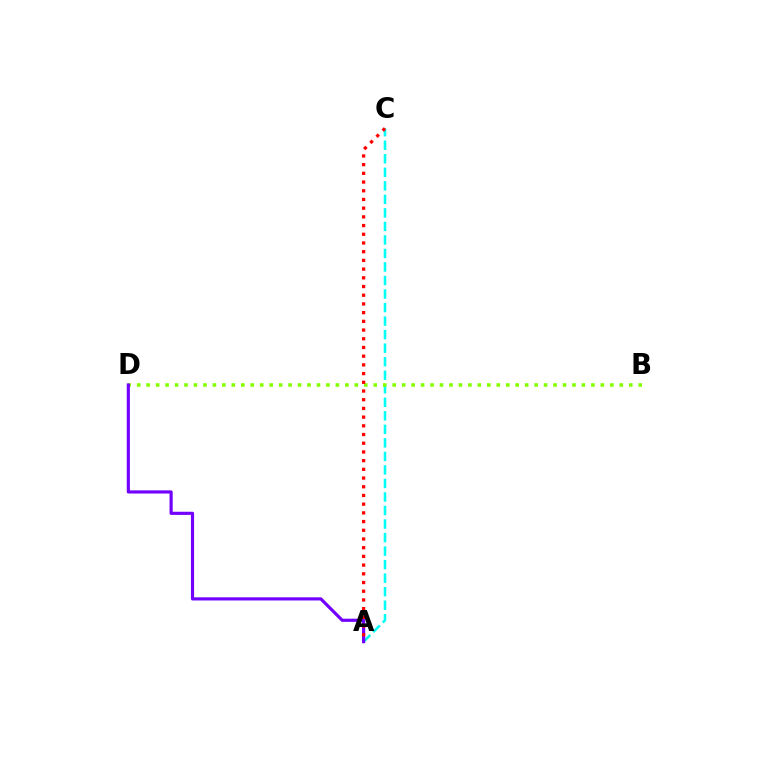{('A', 'C'): [{'color': '#00fff6', 'line_style': 'dashed', 'thickness': 1.84}, {'color': '#ff0000', 'line_style': 'dotted', 'thickness': 2.37}], ('B', 'D'): [{'color': '#84ff00', 'line_style': 'dotted', 'thickness': 2.57}], ('A', 'D'): [{'color': '#7200ff', 'line_style': 'solid', 'thickness': 2.28}]}